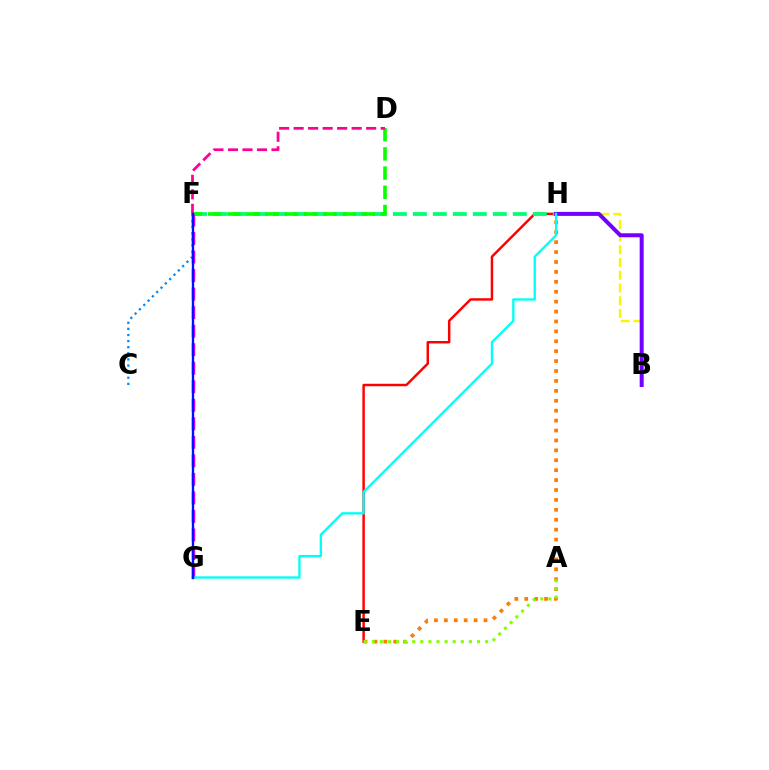{('E', 'H'): [{'color': '#ff0000', 'line_style': 'solid', 'thickness': 1.77}, {'color': '#ff7c00', 'line_style': 'dotted', 'thickness': 2.69}], ('B', 'H'): [{'color': '#fcf500', 'line_style': 'dashed', 'thickness': 1.73}, {'color': '#7200ff', 'line_style': 'solid', 'thickness': 2.87}], ('F', 'H'): [{'color': '#00ff74', 'line_style': 'dashed', 'thickness': 2.72}], ('C', 'F'): [{'color': '#008cff', 'line_style': 'dotted', 'thickness': 1.66}], ('D', 'F'): [{'color': '#08ff00', 'line_style': 'dashed', 'thickness': 2.61}, {'color': '#ff0094', 'line_style': 'dashed', 'thickness': 1.97}], ('F', 'G'): [{'color': '#ee00ff', 'line_style': 'dashed', 'thickness': 2.52}, {'color': '#0010ff', 'line_style': 'solid', 'thickness': 1.7}], ('A', 'E'): [{'color': '#84ff00', 'line_style': 'dotted', 'thickness': 2.2}], ('G', 'H'): [{'color': '#00fff6', 'line_style': 'solid', 'thickness': 1.68}]}